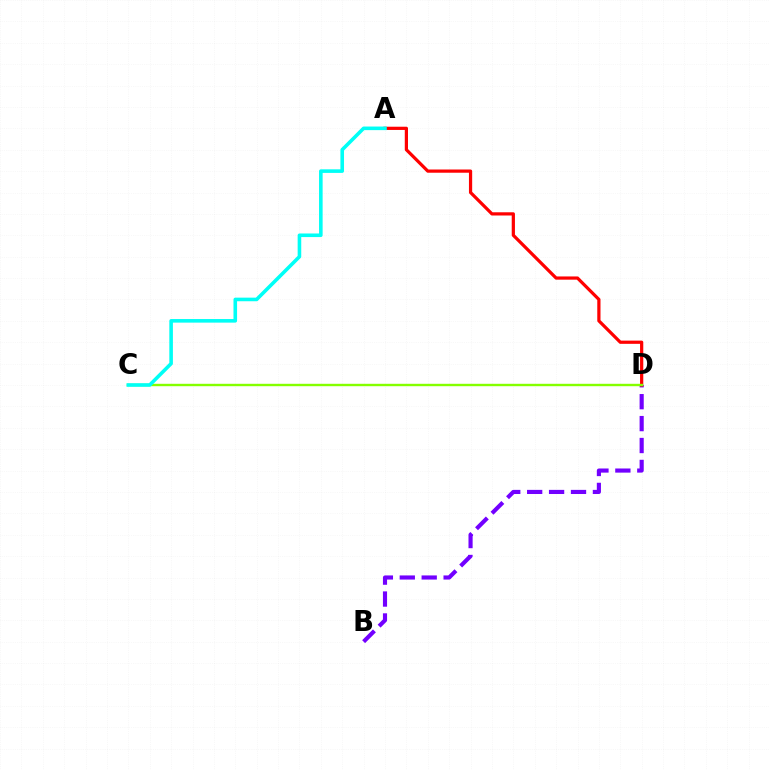{('B', 'D'): [{'color': '#7200ff', 'line_style': 'dashed', 'thickness': 2.98}], ('A', 'D'): [{'color': '#ff0000', 'line_style': 'solid', 'thickness': 2.32}], ('C', 'D'): [{'color': '#84ff00', 'line_style': 'solid', 'thickness': 1.73}], ('A', 'C'): [{'color': '#00fff6', 'line_style': 'solid', 'thickness': 2.59}]}